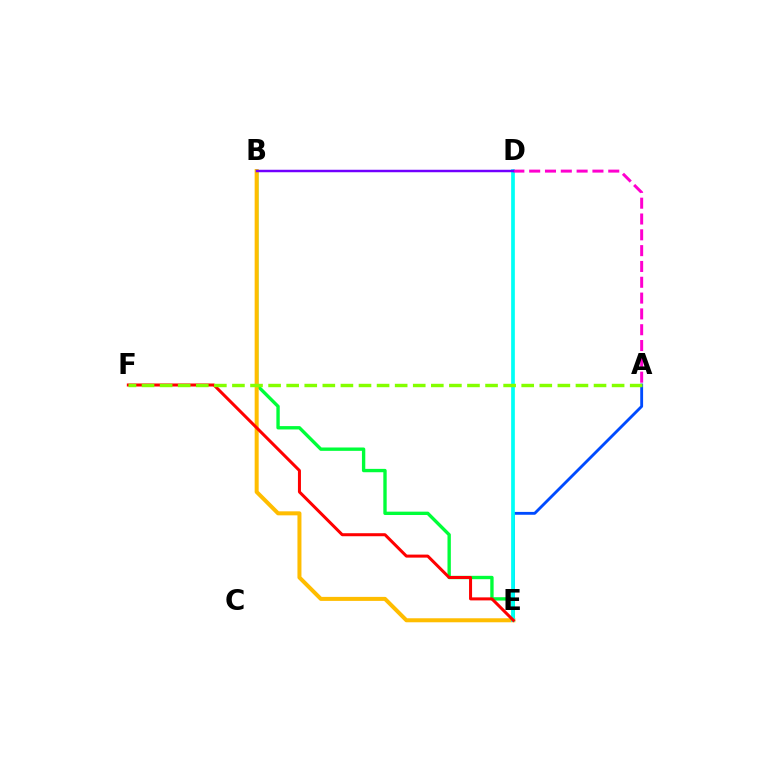{('A', 'E'): [{'color': '#004bff', 'line_style': 'solid', 'thickness': 2.05}], ('B', 'E'): [{'color': '#00ff39', 'line_style': 'solid', 'thickness': 2.42}, {'color': '#ffbd00', 'line_style': 'solid', 'thickness': 2.89}], ('D', 'E'): [{'color': '#00fff6', 'line_style': 'solid', 'thickness': 2.67}], ('A', 'D'): [{'color': '#ff00cf', 'line_style': 'dashed', 'thickness': 2.15}], ('B', 'D'): [{'color': '#7200ff', 'line_style': 'solid', 'thickness': 1.78}], ('E', 'F'): [{'color': '#ff0000', 'line_style': 'solid', 'thickness': 2.17}], ('A', 'F'): [{'color': '#84ff00', 'line_style': 'dashed', 'thickness': 2.46}]}